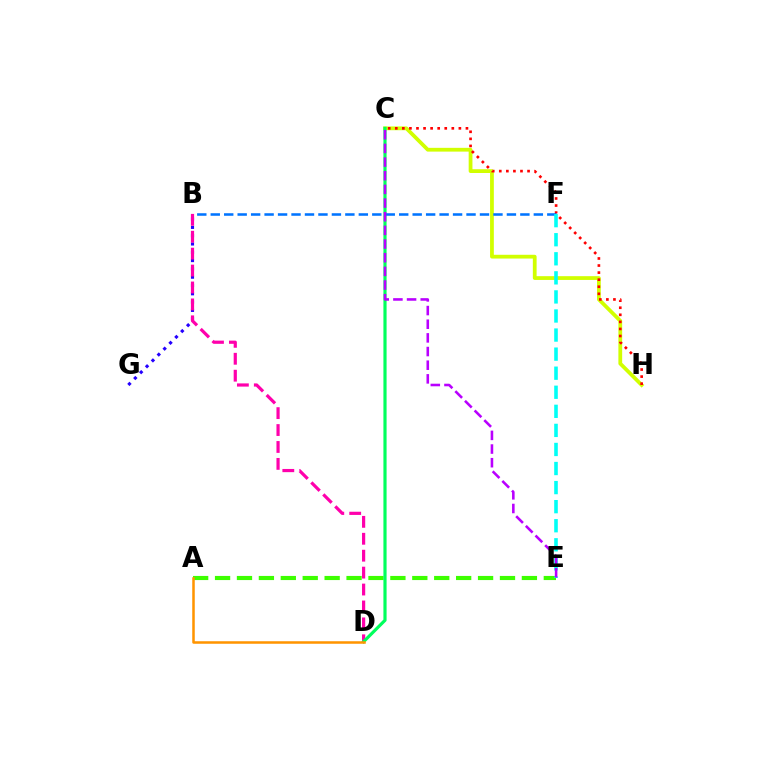{('B', 'G'): [{'color': '#2500ff', 'line_style': 'dotted', 'thickness': 2.26}], ('B', 'D'): [{'color': '#ff00ac', 'line_style': 'dashed', 'thickness': 2.3}], ('A', 'E'): [{'color': '#3dff00', 'line_style': 'dashed', 'thickness': 2.98}], ('C', 'H'): [{'color': '#d1ff00', 'line_style': 'solid', 'thickness': 2.72}, {'color': '#ff0000', 'line_style': 'dotted', 'thickness': 1.92}], ('C', 'D'): [{'color': '#00ff5c', 'line_style': 'solid', 'thickness': 2.29}], ('B', 'F'): [{'color': '#0074ff', 'line_style': 'dashed', 'thickness': 1.83}], ('E', 'F'): [{'color': '#00fff6', 'line_style': 'dashed', 'thickness': 2.59}], ('A', 'D'): [{'color': '#ff9400', 'line_style': 'solid', 'thickness': 1.82}], ('C', 'E'): [{'color': '#b900ff', 'line_style': 'dashed', 'thickness': 1.86}]}